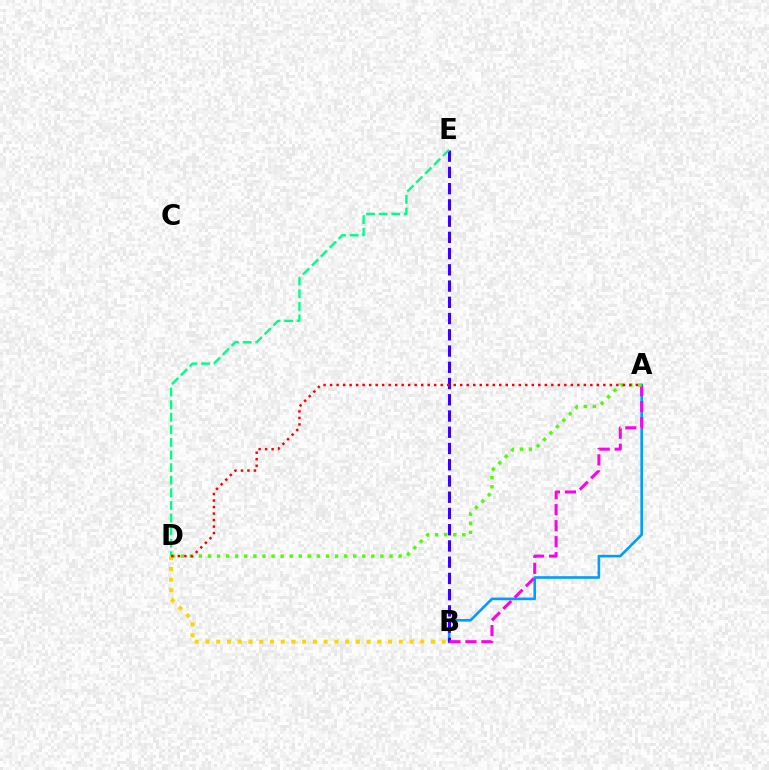{('B', 'D'): [{'color': '#ffd500', 'line_style': 'dotted', 'thickness': 2.92}], ('A', 'B'): [{'color': '#009eff', 'line_style': 'solid', 'thickness': 1.89}, {'color': '#ff00ed', 'line_style': 'dashed', 'thickness': 2.17}], ('B', 'E'): [{'color': '#3700ff', 'line_style': 'dashed', 'thickness': 2.21}], ('A', 'D'): [{'color': '#4fff00', 'line_style': 'dotted', 'thickness': 2.47}, {'color': '#ff0000', 'line_style': 'dotted', 'thickness': 1.77}], ('D', 'E'): [{'color': '#00ff86', 'line_style': 'dashed', 'thickness': 1.71}]}